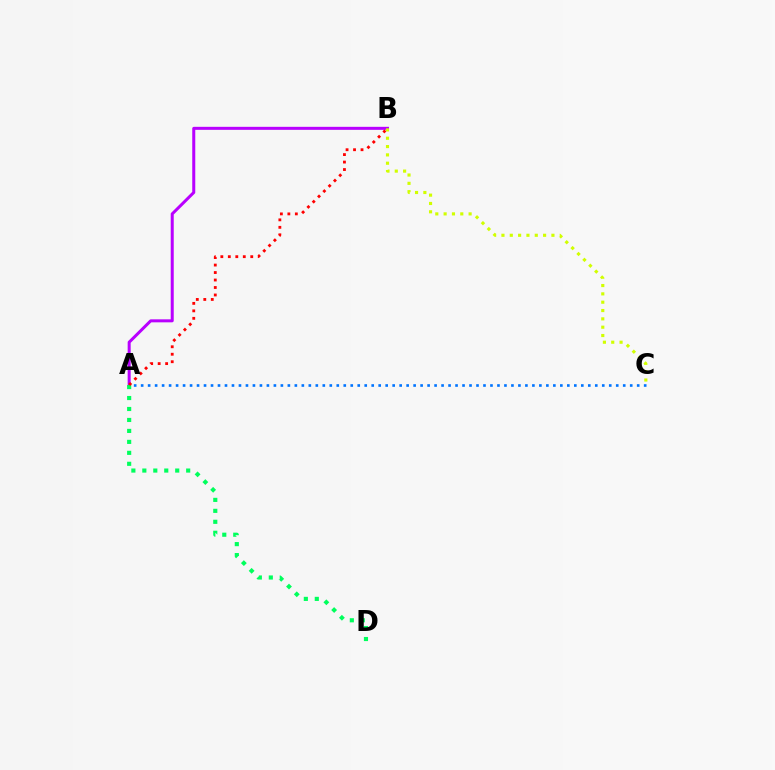{('A', 'B'): [{'color': '#b900ff', 'line_style': 'solid', 'thickness': 2.17}, {'color': '#ff0000', 'line_style': 'dotted', 'thickness': 2.03}], ('A', 'D'): [{'color': '#00ff5c', 'line_style': 'dotted', 'thickness': 2.98}], ('A', 'C'): [{'color': '#0074ff', 'line_style': 'dotted', 'thickness': 1.9}], ('B', 'C'): [{'color': '#d1ff00', 'line_style': 'dotted', 'thickness': 2.26}]}